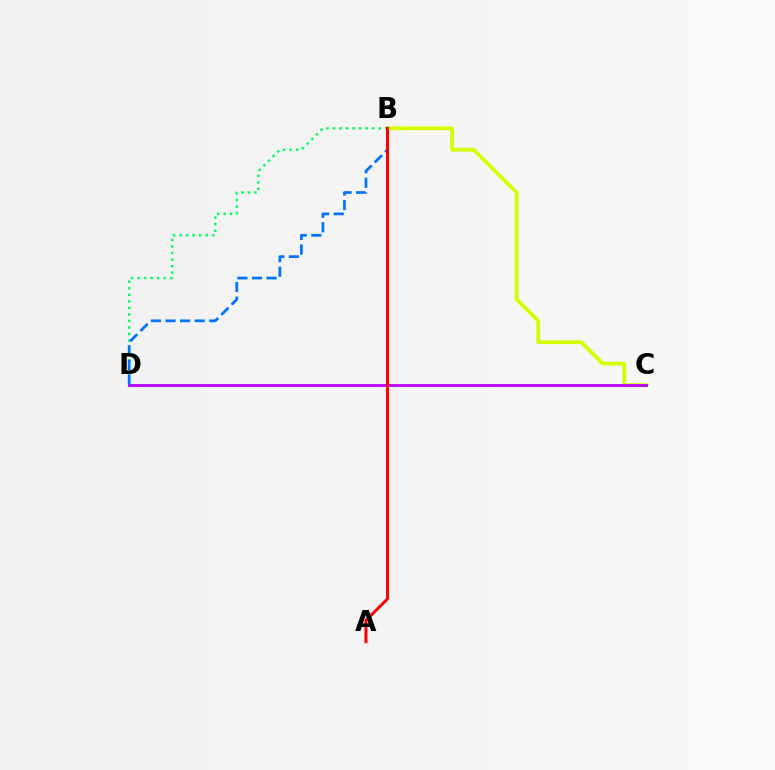{('B', 'C'): [{'color': '#d1ff00', 'line_style': 'solid', 'thickness': 2.7}], ('C', 'D'): [{'color': '#b900ff', 'line_style': 'solid', 'thickness': 2.04}], ('B', 'D'): [{'color': '#00ff5c', 'line_style': 'dotted', 'thickness': 1.77}, {'color': '#0074ff', 'line_style': 'dashed', 'thickness': 1.98}], ('A', 'B'): [{'color': '#ff0000', 'line_style': 'solid', 'thickness': 2.15}]}